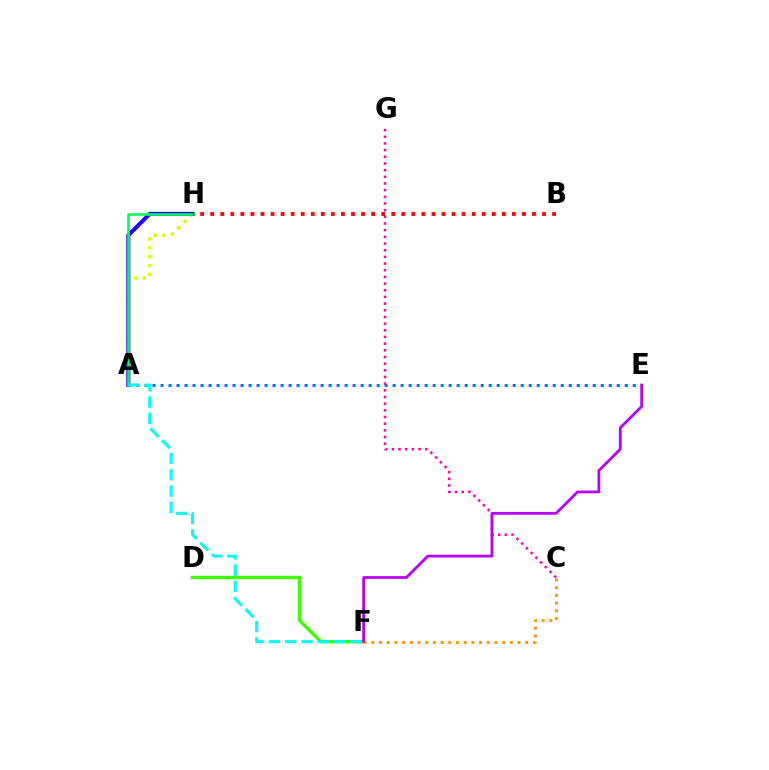{('D', 'F'): [{'color': '#3dff00', 'line_style': 'solid', 'thickness': 2.44}], ('A', 'H'): [{'color': '#d1ff00', 'line_style': 'dotted', 'thickness': 2.42}, {'color': '#2500ff', 'line_style': 'solid', 'thickness': 2.91}, {'color': '#00ff5c', 'line_style': 'solid', 'thickness': 1.87}], ('C', 'G'): [{'color': '#ff00ac', 'line_style': 'dotted', 'thickness': 1.81}], ('B', 'H'): [{'color': '#ff0000', 'line_style': 'dotted', 'thickness': 2.73}], ('A', 'E'): [{'color': '#0074ff', 'line_style': 'dotted', 'thickness': 2.17}], ('E', 'F'): [{'color': '#b900ff', 'line_style': 'solid', 'thickness': 2.01}], ('A', 'F'): [{'color': '#00fff6', 'line_style': 'dashed', 'thickness': 2.22}], ('C', 'F'): [{'color': '#ff9400', 'line_style': 'dotted', 'thickness': 2.09}]}